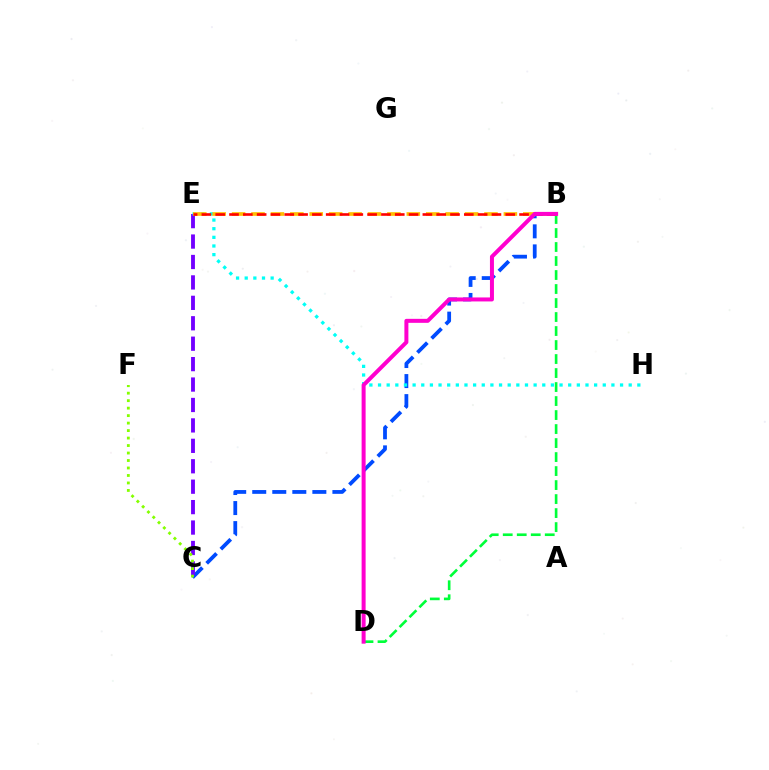{('B', 'C'): [{'color': '#004bff', 'line_style': 'dashed', 'thickness': 2.72}], ('B', 'D'): [{'color': '#00ff39', 'line_style': 'dashed', 'thickness': 1.9}, {'color': '#ff00cf', 'line_style': 'solid', 'thickness': 2.88}], ('C', 'E'): [{'color': '#7200ff', 'line_style': 'dashed', 'thickness': 2.78}], ('E', 'H'): [{'color': '#00fff6', 'line_style': 'dotted', 'thickness': 2.35}], ('B', 'E'): [{'color': '#ffbd00', 'line_style': 'dashed', 'thickness': 2.64}, {'color': '#ff0000', 'line_style': 'dashed', 'thickness': 1.88}], ('C', 'F'): [{'color': '#84ff00', 'line_style': 'dotted', 'thickness': 2.03}]}